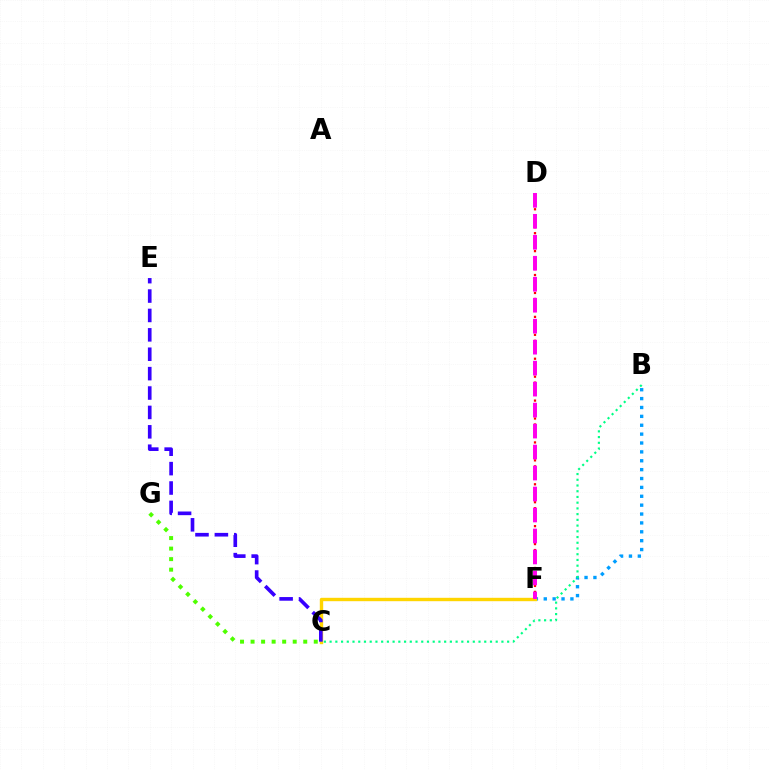{('B', 'F'): [{'color': '#009eff', 'line_style': 'dotted', 'thickness': 2.41}], ('C', 'F'): [{'color': '#ffd500', 'line_style': 'solid', 'thickness': 2.44}], ('C', 'E'): [{'color': '#3700ff', 'line_style': 'dashed', 'thickness': 2.63}], ('B', 'C'): [{'color': '#00ff86', 'line_style': 'dotted', 'thickness': 1.56}], ('D', 'F'): [{'color': '#ff0000', 'line_style': 'dotted', 'thickness': 1.62}, {'color': '#ff00ed', 'line_style': 'dashed', 'thickness': 2.85}], ('C', 'G'): [{'color': '#4fff00', 'line_style': 'dotted', 'thickness': 2.86}]}